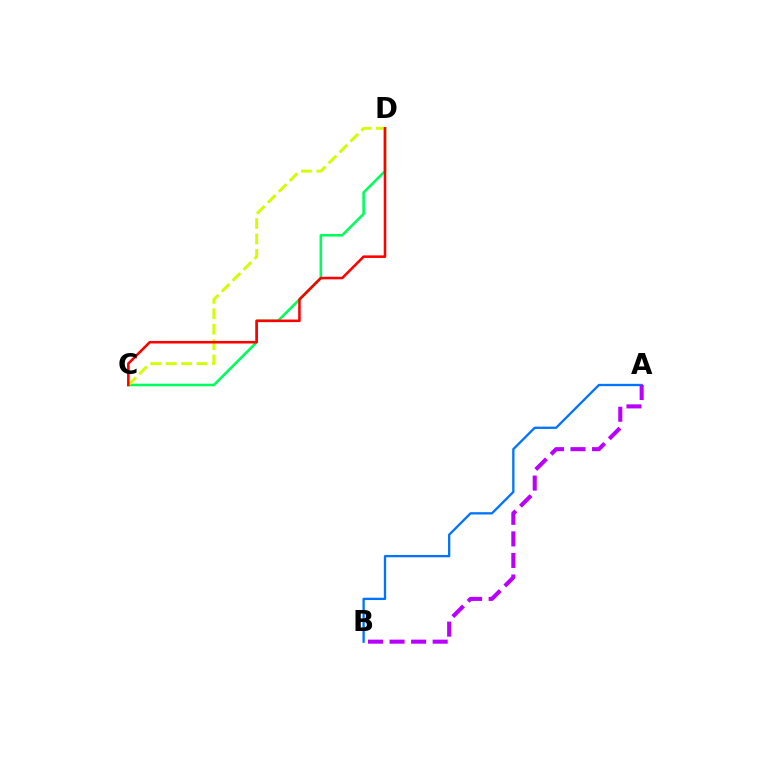{('C', 'D'): [{'color': '#00ff5c', 'line_style': 'solid', 'thickness': 1.86}, {'color': '#d1ff00', 'line_style': 'dashed', 'thickness': 2.1}, {'color': '#ff0000', 'line_style': 'solid', 'thickness': 1.85}], ('A', 'B'): [{'color': '#0074ff', 'line_style': 'solid', 'thickness': 1.66}, {'color': '#b900ff', 'line_style': 'dashed', 'thickness': 2.93}]}